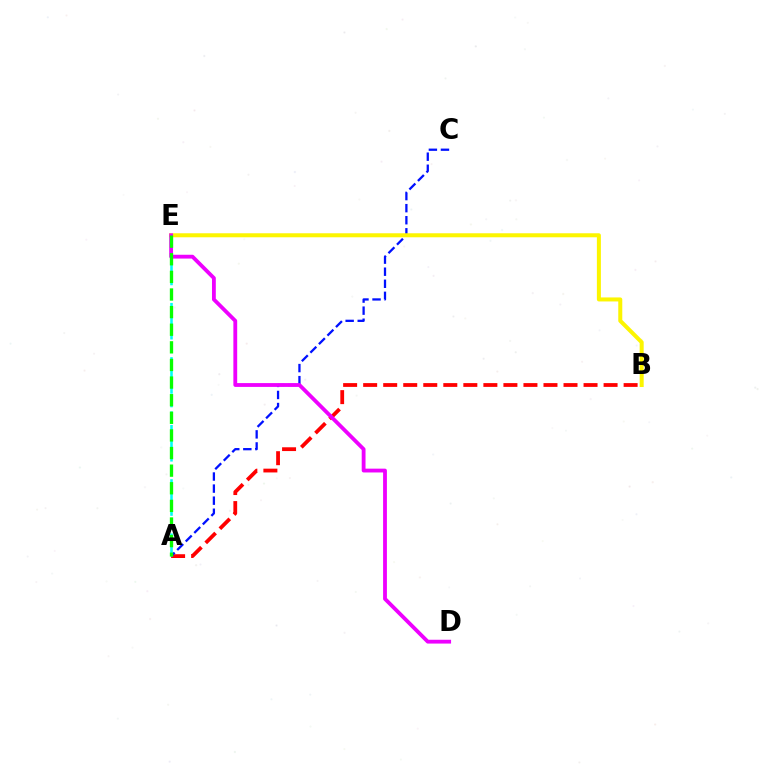{('A', 'B'): [{'color': '#ff0000', 'line_style': 'dashed', 'thickness': 2.72}], ('A', 'C'): [{'color': '#0010ff', 'line_style': 'dashed', 'thickness': 1.64}], ('B', 'E'): [{'color': '#fcf500', 'line_style': 'solid', 'thickness': 2.89}], ('A', 'E'): [{'color': '#00fff6', 'line_style': 'dashed', 'thickness': 1.84}, {'color': '#08ff00', 'line_style': 'dashed', 'thickness': 2.39}], ('D', 'E'): [{'color': '#ee00ff', 'line_style': 'solid', 'thickness': 2.75}]}